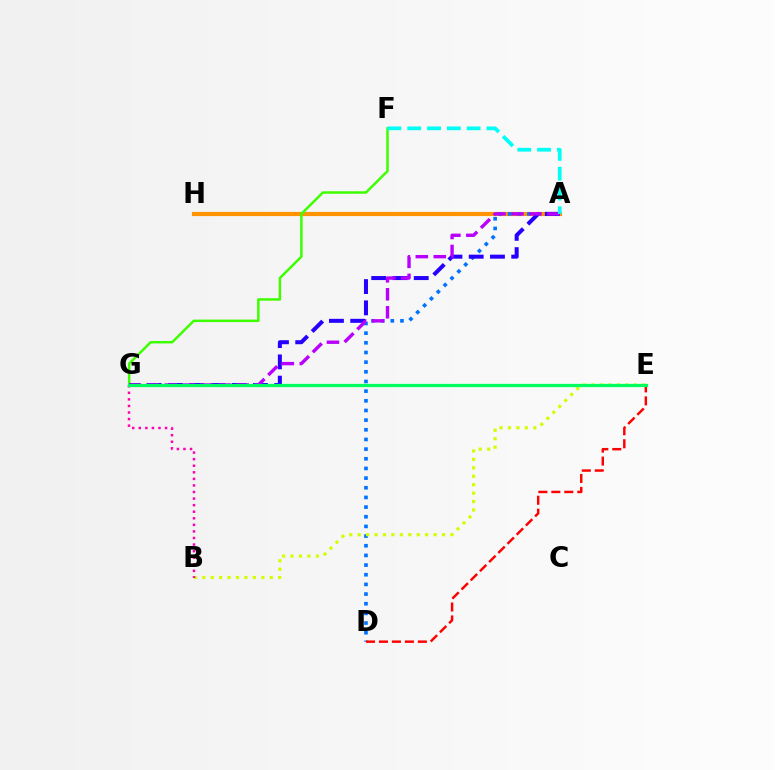{('A', 'H'): [{'color': '#ff9400', 'line_style': 'solid', 'thickness': 2.99}], ('A', 'D'): [{'color': '#0074ff', 'line_style': 'dotted', 'thickness': 2.63}], ('B', 'E'): [{'color': '#d1ff00', 'line_style': 'dotted', 'thickness': 2.29}], ('B', 'G'): [{'color': '#ff00ac', 'line_style': 'dotted', 'thickness': 1.78}], ('F', 'G'): [{'color': '#3dff00', 'line_style': 'solid', 'thickness': 1.79}], ('A', 'G'): [{'color': '#2500ff', 'line_style': 'dashed', 'thickness': 2.89}, {'color': '#b900ff', 'line_style': 'dashed', 'thickness': 2.44}], ('A', 'F'): [{'color': '#00fff6', 'line_style': 'dashed', 'thickness': 2.69}], ('D', 'E'): [{'color': '#ff0000', 'line_style': 'dashed', 'thickness': 1.76}], ('E', 'G'): [{'color': '#00ff5c', 'line_style': 'solid', 'thickness': 2.34}]}